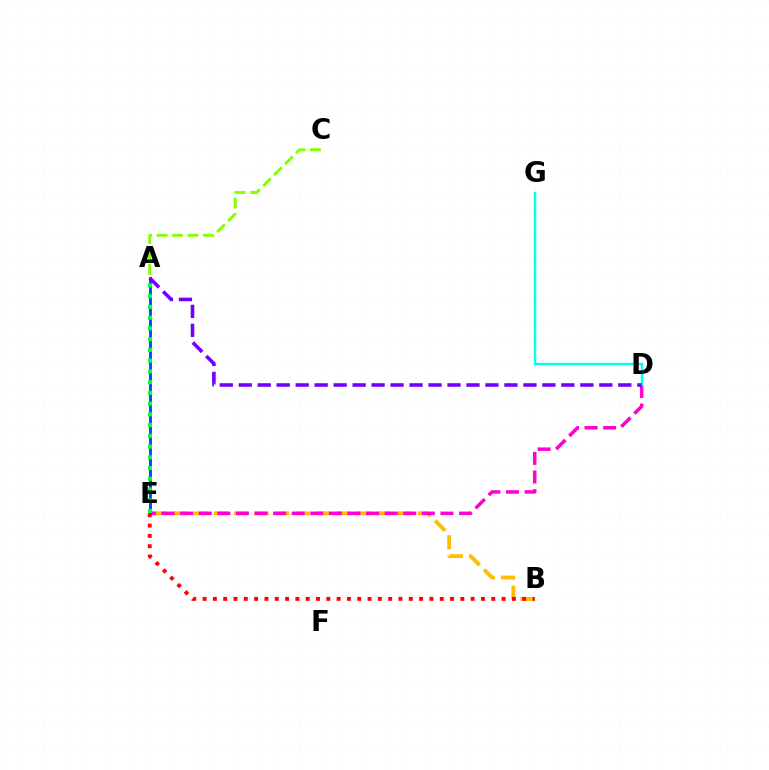{('B', 'E'): [{'color': '#ffbd00', 'line_style': 'dashed', 'thickness': 2.77}, {'color': '#ff0000', 'line_style': 'dotted', 'thickness': 2.8}], ('D', 'E'): [{'color': '#ff00cf', 'line_style': 'dashed', 'thickness': 2.53}], ('A', 'C'): [{'color': '#84ff00', 'line_style': 'dashed', 'thickness': 2.1}], ('D', 'G'): [{'color': '#00fff6', 'line_style': 'solid', 'thickness': 1.75}], ('A', 'E'): [{'color': '#004bff', 'line_style': 'solid', 'thickness': 2.09}, {'color': '#00ff39', 'line_style': 'dotted', 'thickness': 2.92}], ('A', 'D'): [{'color': '#7200ff', 'line_style': 'dashed', 'thickness': 2.58}]}